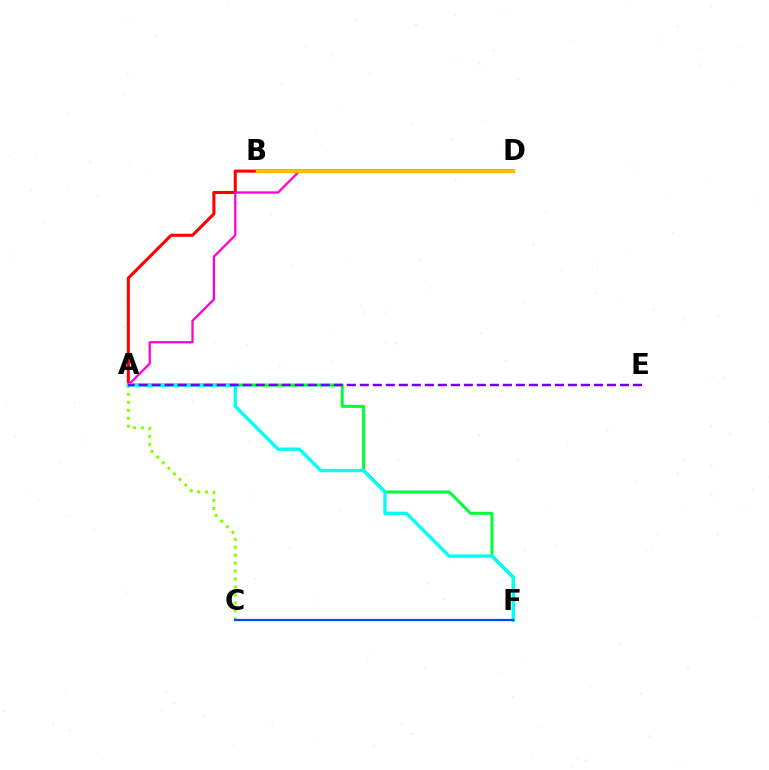{('A', 'D'): [{'color': '#ff0000', 'line_style': 'solid', 'thickness': 2.21}, {'color': '#ff00cf', 'line_style': 'solid', 'thickness': 1.63}], ('A', 'C'): [{'color': '#84ff00', 'line_style': 'dotted', 'thickness': 2.16}], ('A', 'F'): [{'color': '#00ff39', 'line_style': 'solid', 'thickness': 2.17}, {'color': '#00fff6', 'line_style': 'solid', 'thickness': 2.4}], ('A', 'E'): [{'color': '#7200ff', 'line_style': 'dashed', 'thickness': 1.77}], ('C', 'F'): [{'color': '#004bff', 'line_style': 'solid', 'thickness': 1.6}], ('B', 'D'): [{'color': '#ffbd00', 'line_style': 'solid', 'thickness': 2.44}]}